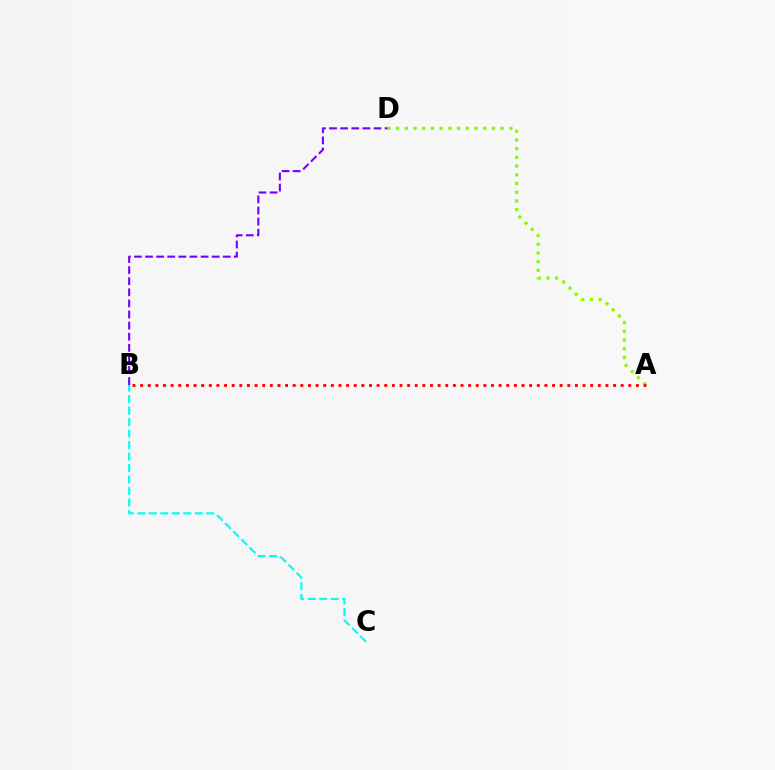{('A', 'D'): [{'color': '#84ff00', 'line_style': 'dotted', 'thickness': 2.37}], ('B', 'D'): [{'color': '#7200ff', 'line_style': 'dashed', 'thickness': 1.51}], ('A', 'B'): [{'color': '#ff0000', 'line_style': 'dotted', 'thickness': 2.07}], ('B', 'C'): [{'color': '#00fff6', 'line_style': 'dashed', 'thickness': 1.56}]}